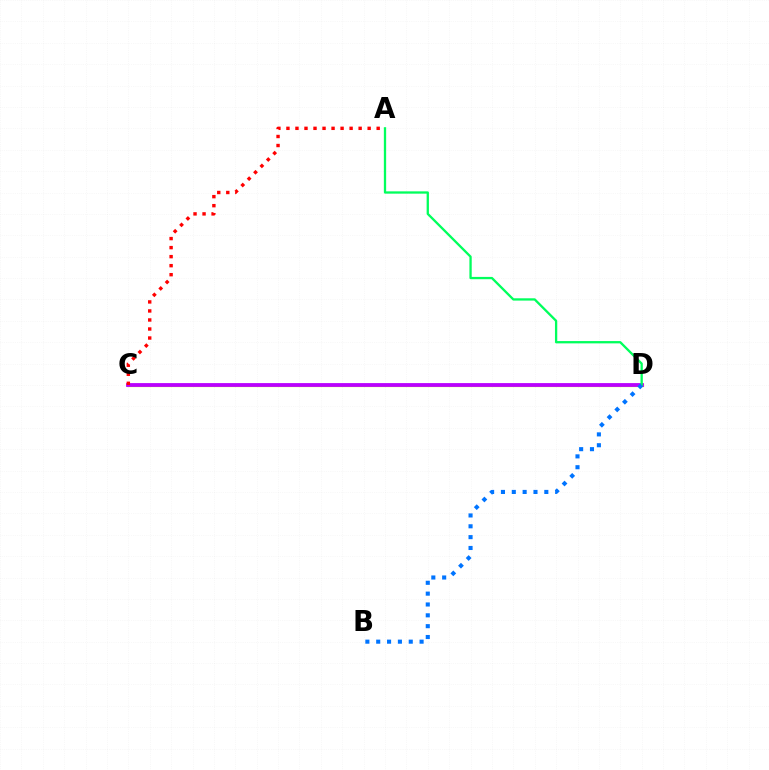{('C', 'D'): [{'color': '#d1ff00', 'line_style': 'solid', 'thickness': 2.31}, {'color': '#b900ff', 'line_style': 'solid', 'thickness': 2.73}], ('A', 'D'): [{'color': '#00ff5c', 'line_style': 'solid', 'thickness': 1.66}], ('B', 'D'): [{'color': '#0074ff', 'line_style': 'dotted', 'thickness': 2.95}], ('A', 'C'): [{'color': '#ff0000', 'line_style': 'dotted', 'thickness': 2.45}]}